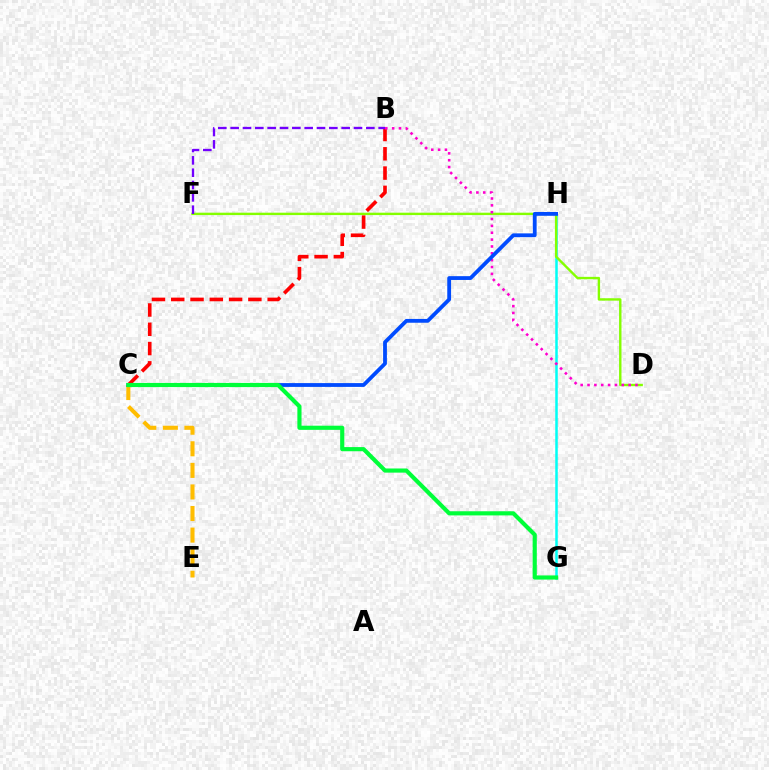{('G', 'H'): [{'color': '#00fff6', 'line_style': 'solid', 'thickness': 1.8}], ('B', 'C'): [{'color': '#ff0000', 'line_style': 'dashed', 'thickness': 2.62}], ('D', 'F'): [{'color': '#84ff00', 'line_style': 'solid', 'thickness': 1.73}], ('C', 'E'): [{'color': '#ffbd00', 'line_style': 'dashed', 'thickness': 2.93}], ('B', 'F'): [{'color': '#7200ff', 'line_style': 'dashed', 'thickness': 1.68}], ('B', 'D'): [{'color': '#ff00cf', 'line_style': 'dotted', 'thickness': 1.86}], ('C', 'H'): [{'color': '#004bff', 'line_style': 'solid', 'thickness': 2.74}], ('C', 'G'): [{'color': '#00ff39', 'line_style': 'solid', 'thickness': 2.99}]}